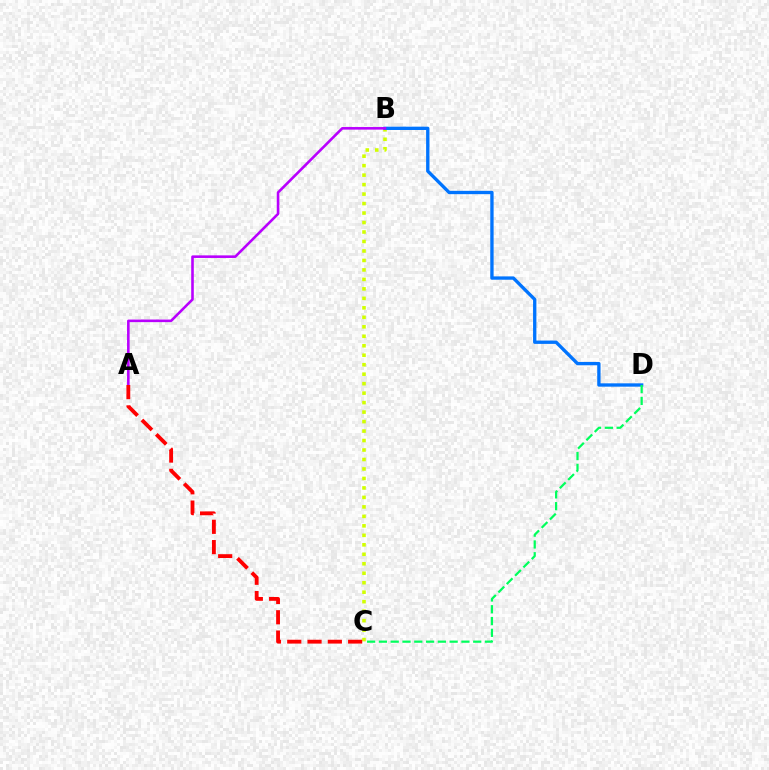{('B', 'C'): [{'color': '#d1ff00', 'line_style': 'dotted', 'thickness': 2.58}], ('B', 'D'): [{'color': '#0074ff', 'line_style': 'solid', 'thickness': 2.4}], ('C', 'D'): [{'color': '#00ff5c', 'line_style': 'dashed', 'thickness': 1.6}], ('A', 'B'): [{'color': '#b900ff', 'line_style': 'solid', 'thickness': 1.87}], ('A', 'C'): [{'color': '#ff0000', 'line_style': 'dashed', 'thickness': 2.76}]}